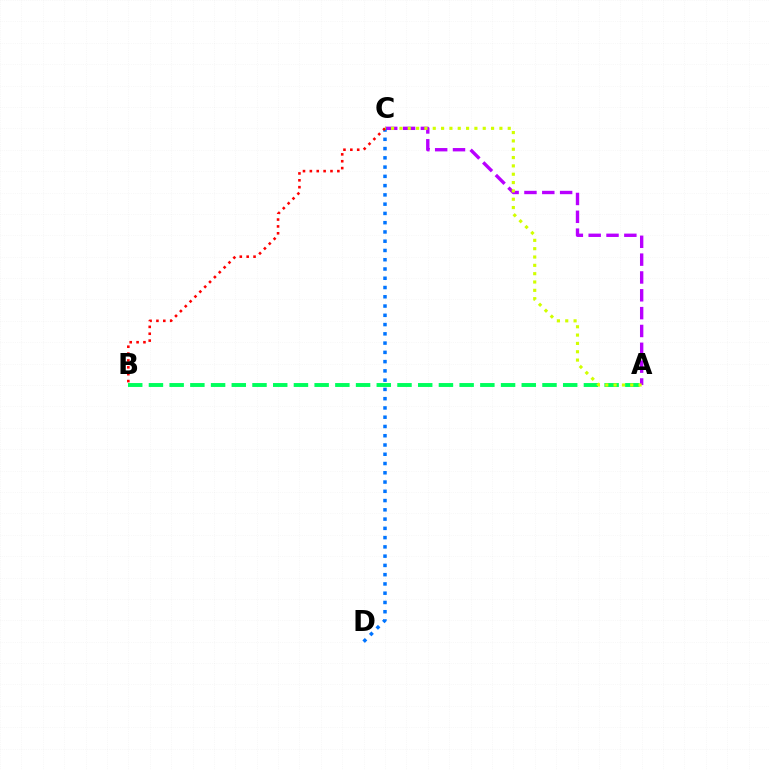{('A', 'B'): [{'color': '#00ff5c', 'line_style': 'dashed', 'thickness': 2.81}], ('A', 'C'): [{'color': '#b900ff', 'line_style': 'dashed', 'thickness': 2.42}, {'color': '#d1ff00', 'line_style': 'dotted', 'thickness': 2.26}], ('C', 'D'): [{'color': '#0074ff', 'line_style': 'dotted', 'thickness': 2.52}], ('B', 'C'): [{'color': '#ff0000', 'line_style': 'dotted', 'thickness': 1.87}]}